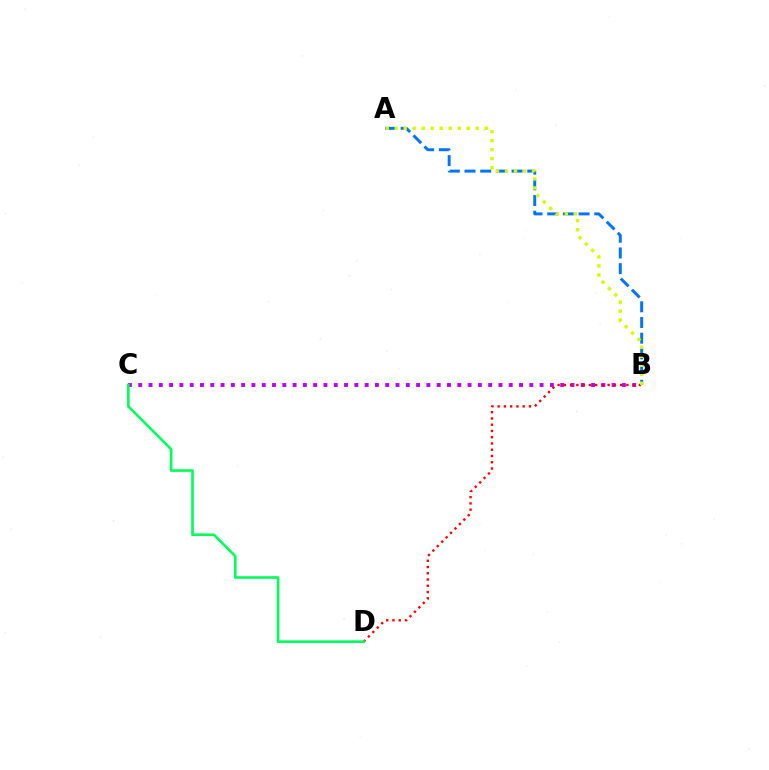{('B', 'C'): [{'color': '#b900ff', 'line_style': 'dotted', 'thickness': 2.8}], ('A', 'B'): [{'color': '#0074ff', 'line_style': 'dashed', 'thickness': 2.13}, {'color': '#d1ff00', 'line_style': 'dotted', 'thickness': 2.45}], ('B', 'D'): [{'color': '#ff0000', 'line_style': 'dotted', 'thickness': 1.7}], ('C', 'D'): [{'color': '#00ff5c', 'line_style': 'solid', 'thickness': 1.9}]}